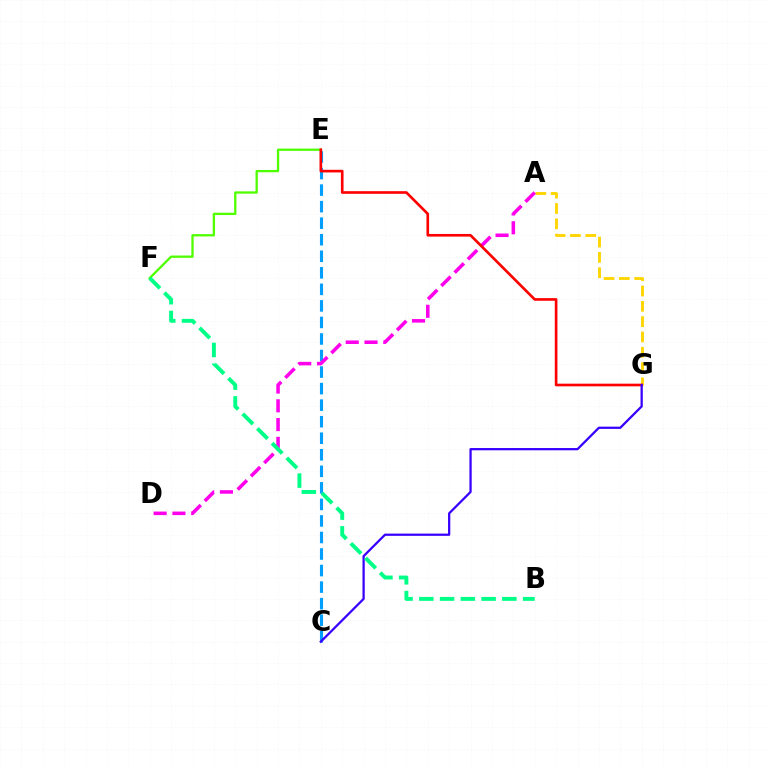{('E', 'F'): [{'color': '#4fff00', 'line_style': 'solid', 'thickness': 1.66}], ('A', 'G'): [{'color': '#ffd500', 'line_style': 'dashed', 'thickness': 2.08}], ('C', 'E'): [{'color': '#009eff', 'line_style': 'dashed', 'thickness': 2.25}], ('A', 'D'): [{'color': '#ff00ed', 'line_style': 'dashed', 'thickness': 2.55}], ('E', 'G'): [{'color': '#ff0000', 'line_style': 'solid', 'thickness': 1.91}], ('C', 'G'): [{'color': '#3700ff', 'line_style': 'solid', 'thickness': 1.62}], ('B', 'F'): [{'color': '#00ff86', 'line_style': 'dashed', 'thickness': 2.82}]}